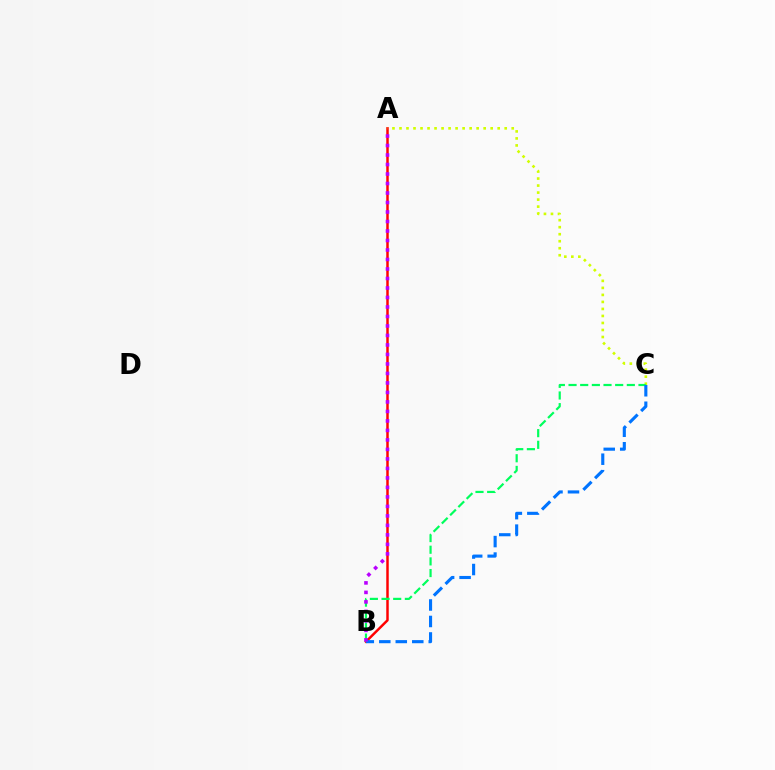{('A', 'B'): [{'color': '#ff0000', 'line_style': 'solid', 'thickness': 1.78}, {'color': '#b900ff', 'line_style': 'dotted', 'thickness': 2.58}], ('A', 'C'): [{'color': '#d1ff00', 'line_style': 'dotted', 'thickness': 1.91}], ('B', 'C'): [{'color': '#00ff5c', 'line_style': 'dashed', 'thickness': 1.58}, {'color': '#0074ff', 'line_style': 'dashed', 'thickness': 2.24}]}